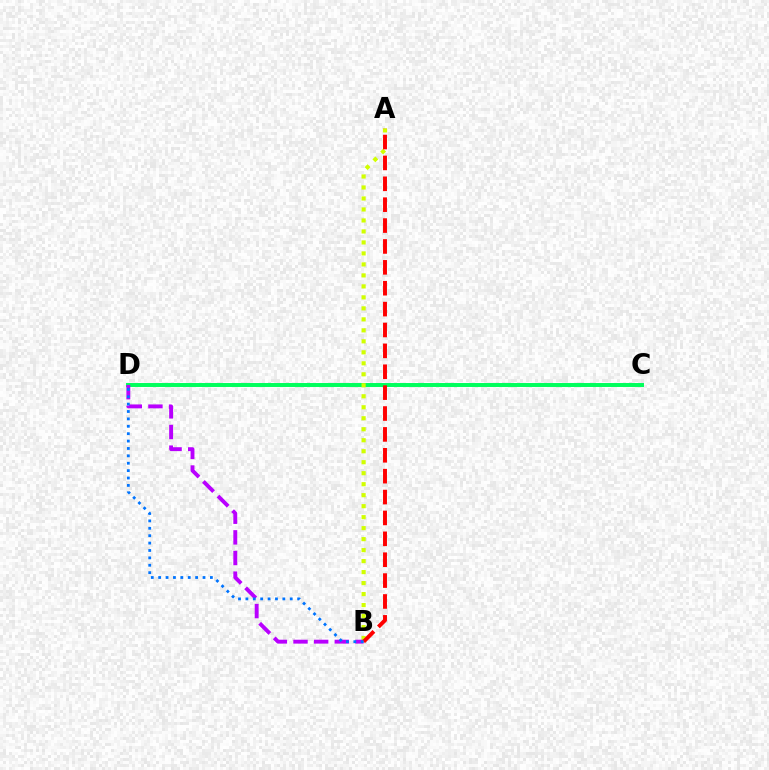{('C', 'D'): [{'color': '#00ff5c', 'line_style': 'solid', 'thickness': 2.85}], ('A', 'B'): [{'color': '#d1ff00', 'line_style': 'dotted', 'thickness': 2.99}, {'color': '#ff0000', 'line_style': 'dashed', 'thickness': 2.84}], ('B', 'D'): [{'color': '#b900ff', 'line_style': 'dashed', 'thickness': 2.8}, {'color': '#0074ff', 'line_style': 'dotted', 'thickness': 2.01}]}